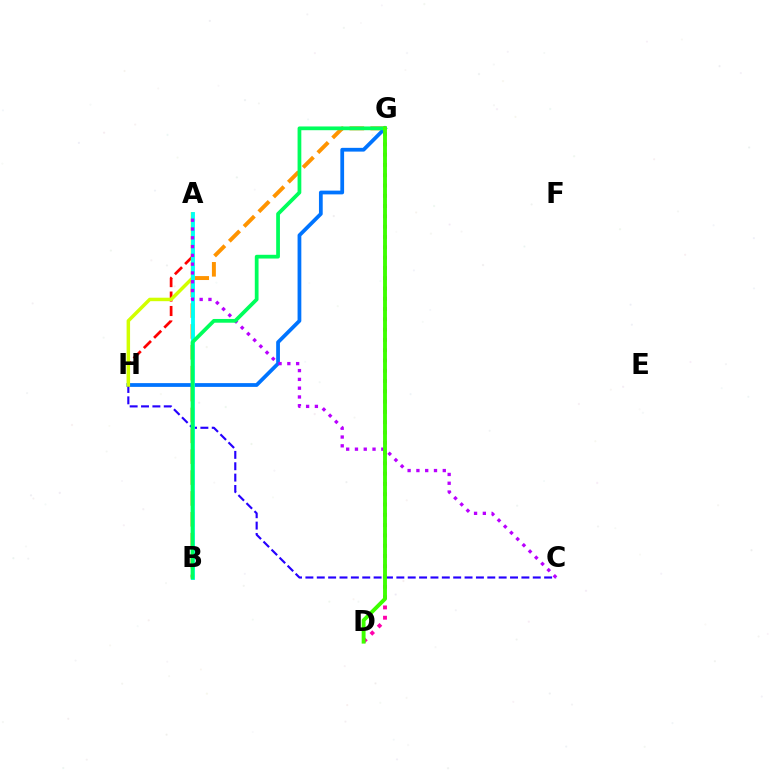{('D', 'G'): [{'color': '#ff00ac', 'line_style': 'dotted', 'thickness': 2.8}, {'color': '#3dff00', 'line_style': 'solid', 'thickness': 2.79}], ('B', 'G'): [{'color': '#ff9400', 'line_style': 'dashed', 'thickness': 2.84}, {'color': '#00ff5c', 'line_style': 'solid', 'thickness': 2.7}], ('G', 'H'): [{'color': '#0074ff', 'line_style': 'solid', 'thickness': 2.71}], ('A', 'H'): [{'color': '#ff0000', 'line_style': 'dashed', 'thickness': 1.96}, {'color': '#d1ff00', 'line_style': 'solid', 'thickness': 2.5}], ('C', 'H'): [{'color': '#2500ff', 'line_style': 'dashed', 'thickness': 1.54}], ('A', 'B'): [{'color': '#00fff6', 'line_style': 'solid', 'thickness': 2.77}], ('A', 'C'): [{'color': '#b900ff', 'line_style': 'dotted', 'thickness': 2.39}]}